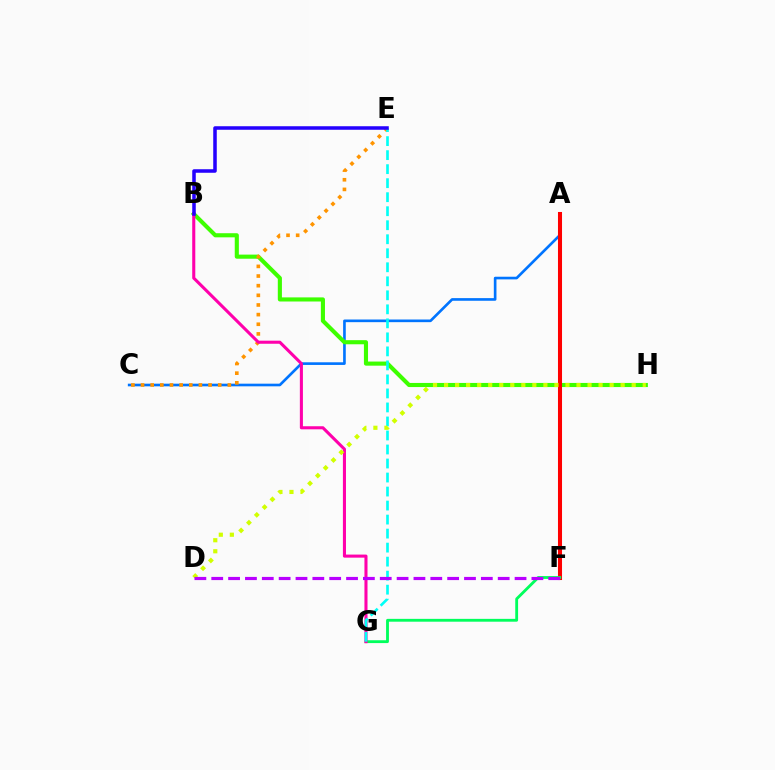{('A', 'C'): [{'color': '#0074ff', 'line_style': 'solid', 'thickness': 1.91}], ('B', 'H'): [{'color': '#3dff00', 'line_style': 'solid', 'thickness': 2.96}], ('A', 'F'): [{'color': '#ff0000', 'line_style': 'solid', 'thickness': 2.92}], ('F', 'G'): [{'color': '#00ff5c', 'line_style': 'solid', 'thickness': 2.04}], ('C', 'E'): [{'color': '#ff9400', 'line_style': 'dotted', 'thickness': 2.62}], ('B', 'G'): [{'color': '#ff00ac', 'line_style': 'solid', 'thickness': 2.21}], ('E', 'G'): [{'color': '#00fff6', 'line_style': 'dashed', 'thickness': 1.9}], ('D', 'H'): [{'color': '#d1ff00', 'line_style': 'dotted', 'thickness': 3.0}], ('B', 'E'): [{'color': '#2500ff', 'line_style': 'solid', 'thickness': 2.54}], ('D', 'F'): [{'color': '#b900ff', 'line_style': 'dashed', 'thickness': 2.29}]}